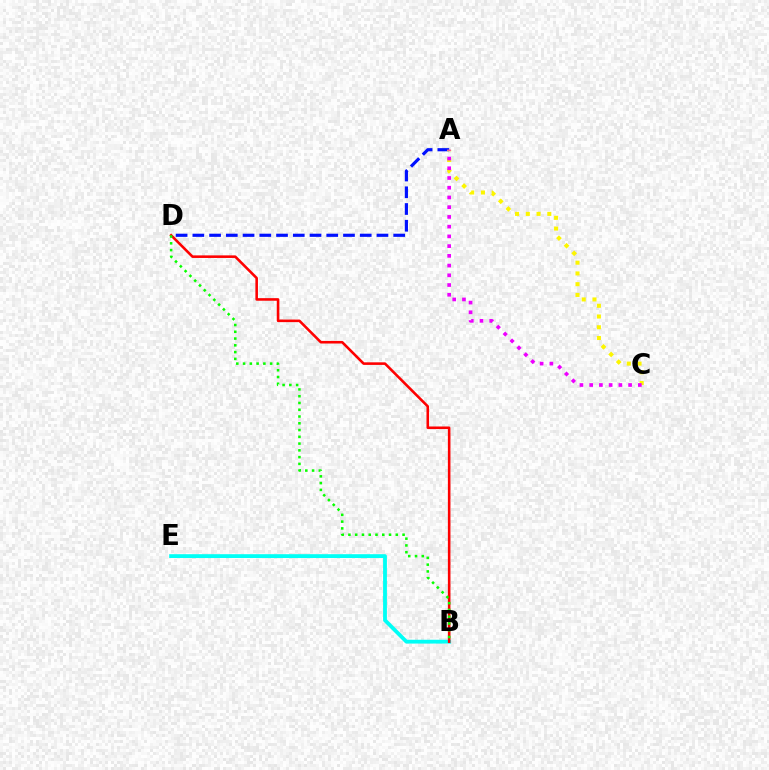{('A', 'D'): [{'color': '#0010ff', 'line_style': 'dashed', 'thickness': 2.27}], ('B', 'E'): [{'color': '#00fff6', 'line_style': 'solid', 'thickness': 2.75}], ('B', 'D'): [{'color': '#ff0000', 'line_style': 'solid', 'thickness': 1.86}, {'color': '#08ff00', 'line_style': 'dotted', 'thickness': 1.84}], ('A', 'C'): [{'color': '#fcf500', 'line_style': 'dotted', 'thickness': 2.92}, {'color': '#ee00ff', 'line_style': 'dotted', 'thickness': 2.64}]}